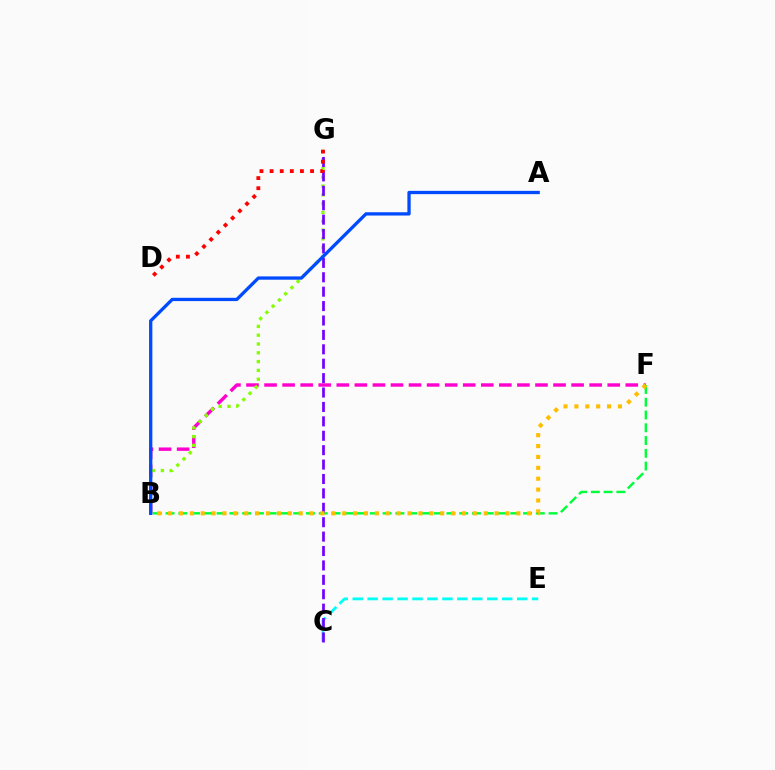{('B', 'F'): [{'color': '#ff00cf', 'line_style': 'dashed', 'thickness': 2.45}, {'color': '#00ff39', 'line_style': 'dashed', 'thickness': 1.73}, {'color': '#ffbd00', 'line_style': 'dotted', 'thickness': 2.96}], ('B', 'G'): [{'color': '#84ff00', 'line_style': 'dotted', 'thickness': 2.39}], ('C', 'E'): [{'color': '#00fff6', 'line_style': 'dashed', 'thickness': 2.03}], ('C', 'G'): [{'color': '#7200ff', 'line_style': 'dashed', 'thickness': 1.96}], ('D', 'G'): [{'color': '#ff0000', 'line_style': 'dotted', 'thickness': 2.75}], ('A', 'B'): [{'color': '#004bff', 'line_style': 'solid', 'thickness': 2.37}]}